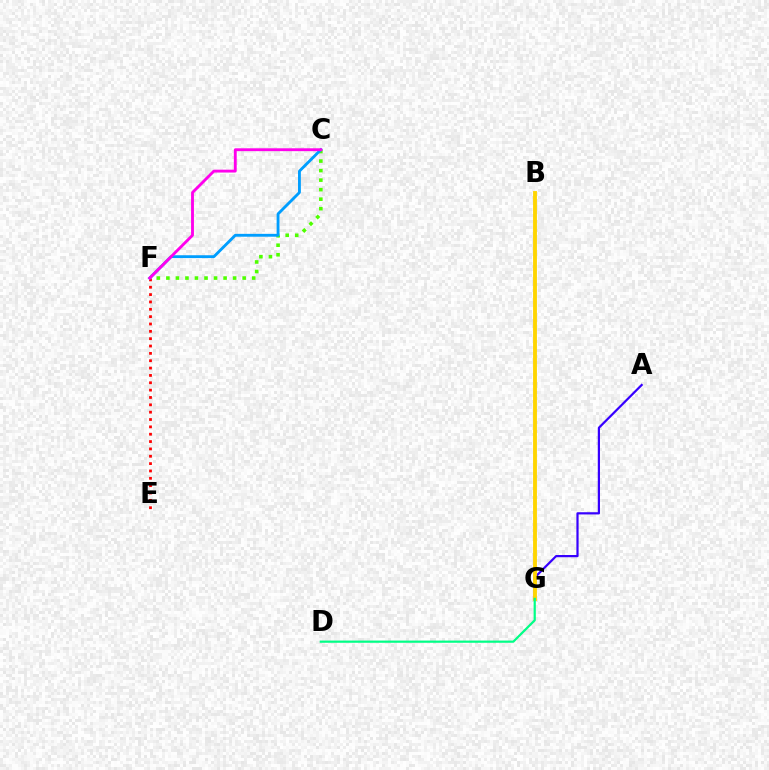{('A', 'G'): [{'color': '#3700ff', 'line_style': 'solid', 'thickness': 1.59}], ('C', 'F'): [{'color': '#4fff00', 'line_style': 'dotted', 'thickness': 2.59}, {'color': '#009eff', 'line_style': 'solid', 'thickness': 2.06}, {'color': '#ff00ed', 'line_style': 'solid', 'thickness': 2.06}], ('E', 'F'): [{'color': '#ff0000', 'line_style': 'dotted', 'thickness': 2.0}], ('B', 'G'): [{'color': '#ffd500', 'line_style': 'solid', 'thickness': 2.78}], ('D', 'G'): [{'color': '#00ff86', 'line_style': 'solid', 'thickness': 1.59}]}